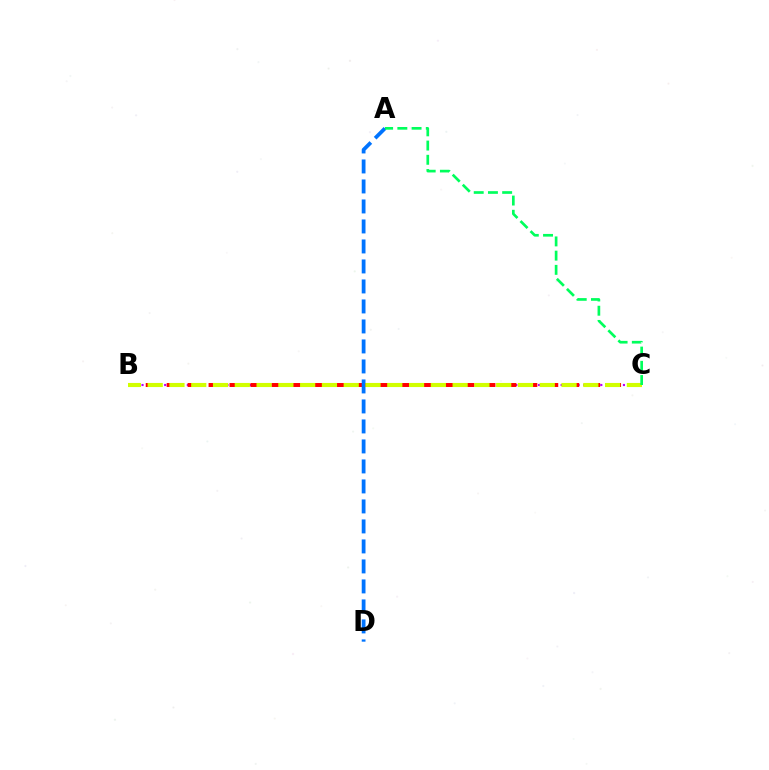{('B', 'C'): [{'color': '#b900ff', 'line_style': 'dotted', 'thickness': 1.54}, {'color': '#ff0000', 'line_style': 'dashed', 'thickness': 2.84}, {'color': '#d1ff00', 'line_style': 'dashed', 'thickness': 2.96}], ('A', 'D'): [{'color': '#0074ff', 'line_style': 'dashed', 'thickness': 2.72}], ('A', 'C'): [{'color': '#00ff5c', 'line_style': 'dashed', 'thickness': 1.93}]}